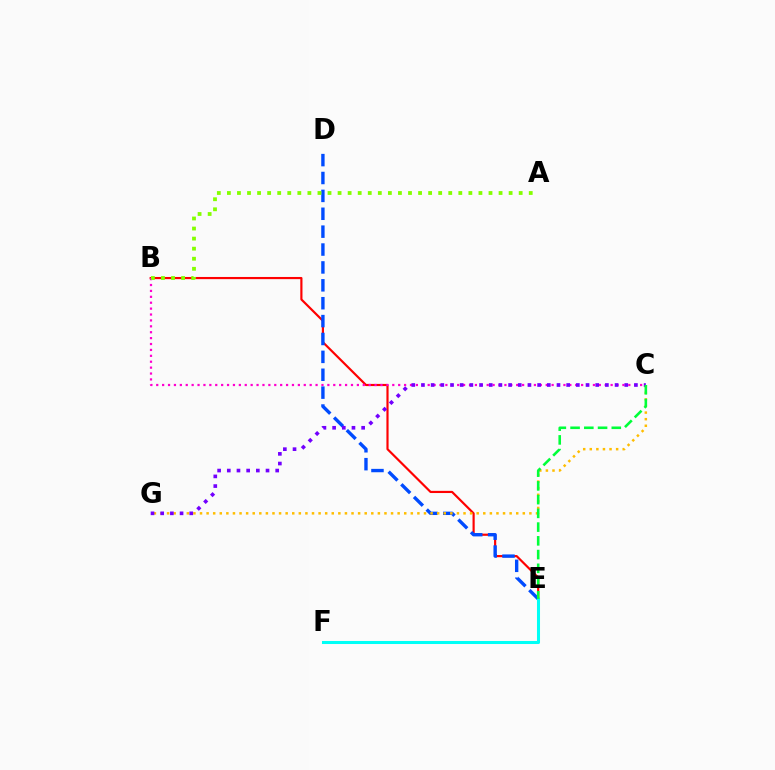{('B', 'E'): [{'color': '#ff0000', 'line_style': 'solid', 'thickness': 1.56}], ('B', 'C'): [{'color': '#ff00cf', 'line_style': 'dotted', 'thickness': 1.6}], ('D', 'E'): [{'color': '#004bff', 'line_style': 'dashed', 'thickness': 2.43}], ('C', 'G'): [{'color': '#ffbd00', 'line_style': 'dotted', 'thickness': 1.79}, {'color': '#7200ff', 'line_style': 'dotted', 'thickness': 2.63}], ('E', 'F'): [{'color': '#00fff6', 'line_style': 'solid', 'thickness': 2.19}], ('C', 'E'): [{'color': '#00ff39', 'line_style': 'dashed', 'thickness': 1.87}], ('A', 'B'): [{'color': '#84ff00', 'line_style': 'dotted', 'thickness': 2.73}]}